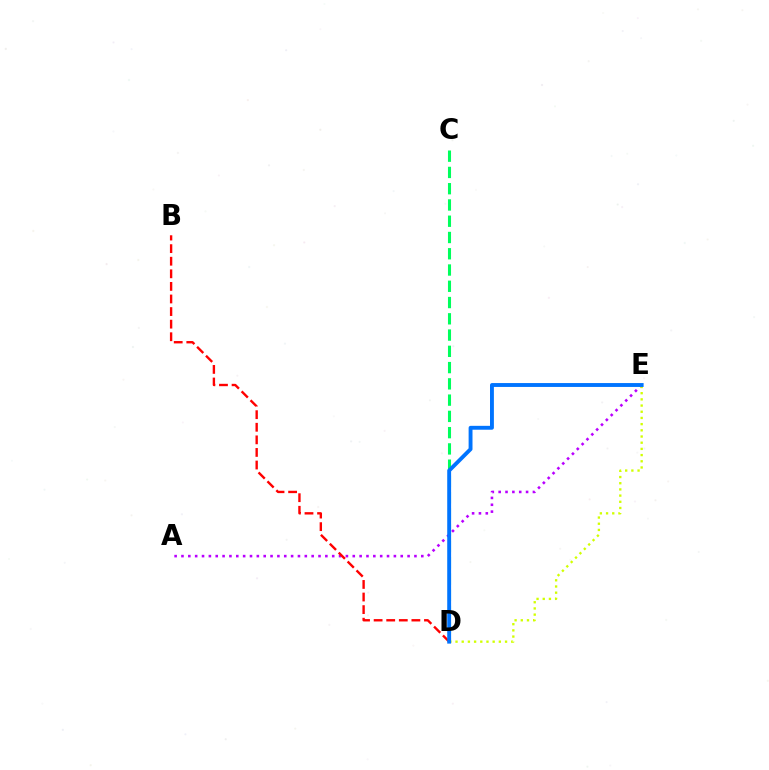{('A', 'E'): [{'color': '#b900ff', 'line_style': 'dotted', 'thickness': 1.86}], ('B', 'D'): [{'color': '#ff0000', 'line_style': 'dashed', 'thickness': 1.71}], ('C', 'D'): [{'color': '#00ff5c', 'line_style': 'dashed', 'thickness': 2.21}], ('D', 'E'): [{'color': '#d1ff00', 'line_style': 'dotted', 'thickness': 1.68}, {'color': '#0074ff', 'line_style': 'solid', 'thickness': 2.79}]}